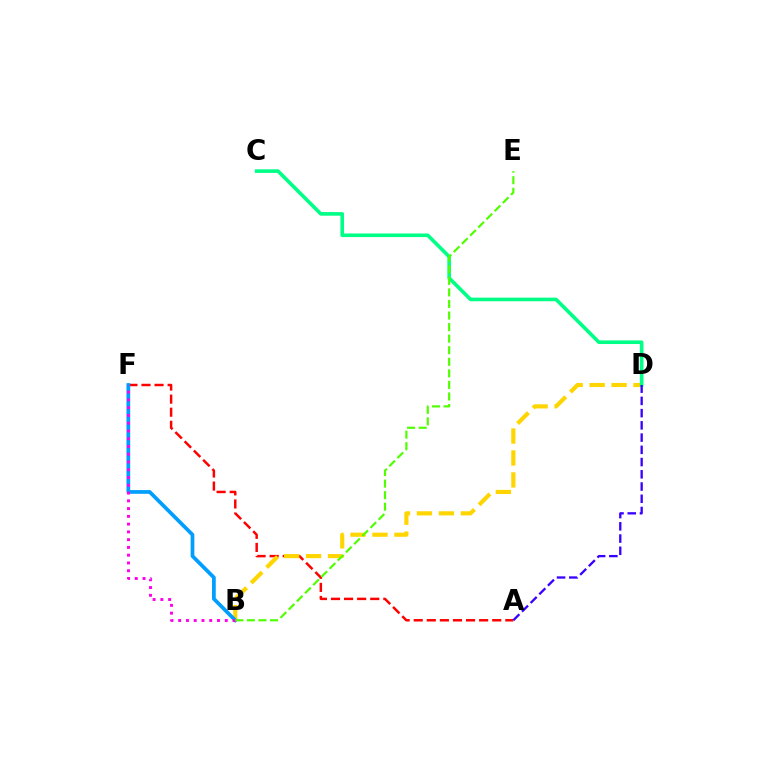{('A', 'F'): [{'color': '#ff0000', 'line_style': 'dashed', 'thickness': 1.78}], ('B', 'D'): [{'color': '#ffd500', 'line_style': 'dashed', 'thickness': 2.98}], ('B', 'F'): [{'color': '#009eff', 'line_style': 'solid', 'thickness': 2.68}, {'color': '#ff00ed', 'line_style': 'dotted', 'thickness': 2.11}], ('C', 'D'): [{'color': '#00ff86', 'line_style': 'solid', 'thickness': 2.6}], ('B', 'E'): [{'color': '#4fff00', 'line_style': 'dashed', 'thickness': 1.57}], ('A', 'D'): [{'color': '#3700ff', 'line_style': 'dashed', 'thickness': 1.66}]}